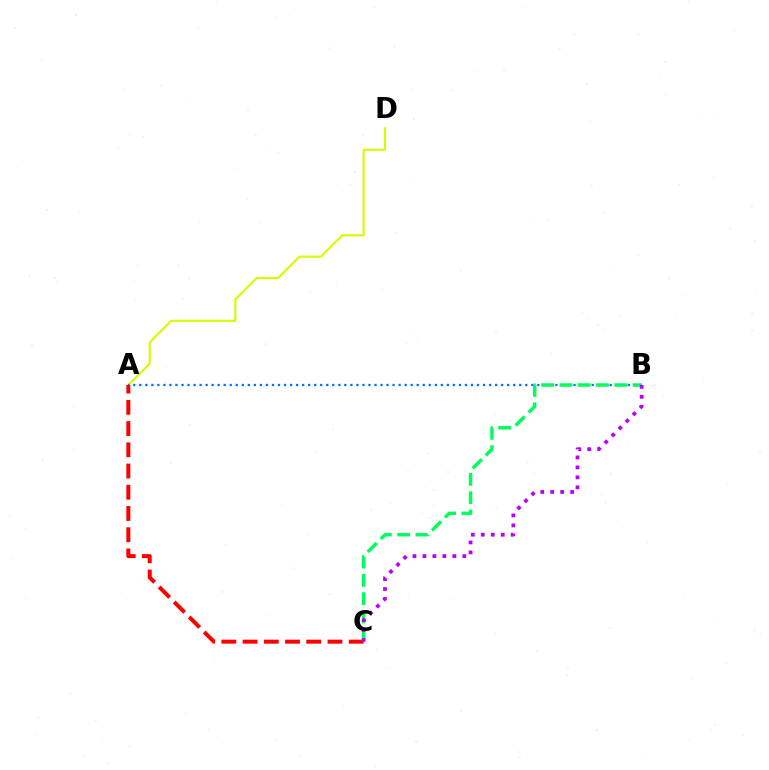{('A', 'D'): [{'color': '#d1ff00', 'line_style': 'solid', 'thickness': 1.54}], ('A', 'B'): [{'color': '#0074ff', 'line_style': 'dotted', 'thickness': 1.64}], ('B', 'C'): [{'color': '#00ff5c', 'line_style': 'dashed', 'thickness': 2.48}, {'color': '#b900ff', 'line_style': 'dotted', 'thickness': 2.71}], ('A', 'C'): [{'color': '#ff0000', 'line_style': 'dashed', 'thickness': 2.88}]}